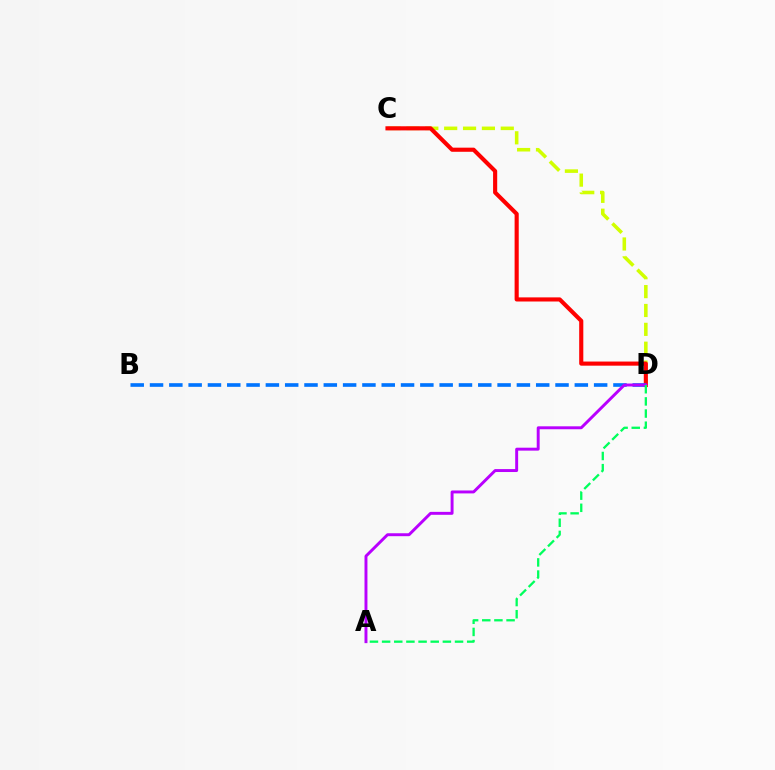{('C', 'D'): [{'color': '#d1ff00', 'line_style': 'dashed', 'thickness': 2.56}, {'color': '#ff0000', 'line_style': 'solid', 'thickness': 2.97}], ('B', 'D'): [{'color': '#0074ff', 'line_style': 'dashed', 'thickness': 2.62}], ('A', 'D'): [{'color': '#b900ff', 'line_style': 'solid', 'thickness': 2.11}, {'color': '#00ff5c', 'line_style': 'dashed', 'thickness': 1.65}]}